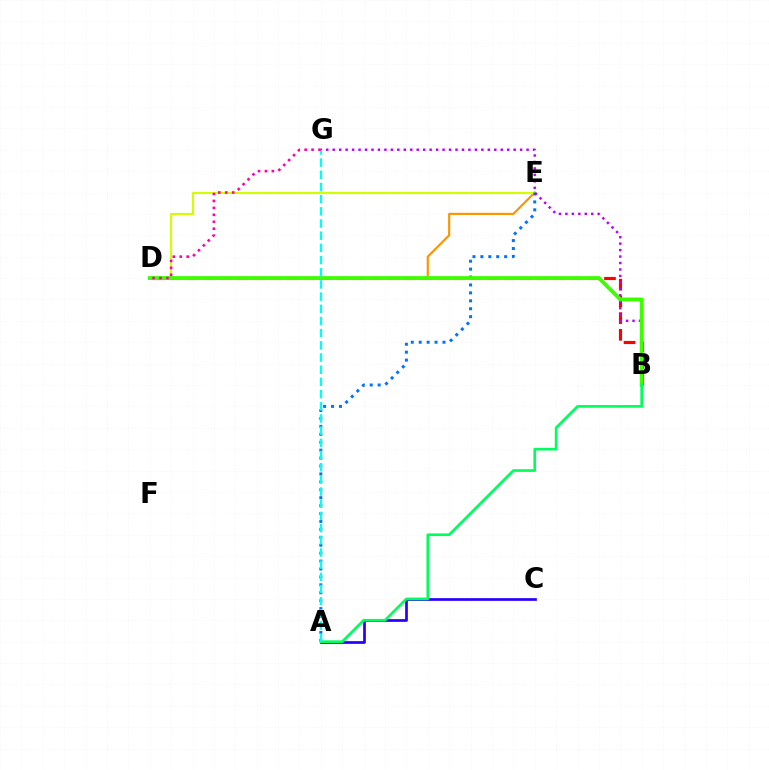{('B', 'D'): [{'color': '#ff0000', 'line_style': 'dashed', 'thickness': 2.27}, {'color': '#3dff00', 'line_style': 'solid', 'thickness': 2.77}], ('D', 'E'): [{'color': '#ff9400', 'line_style': 'solid', 'thickness': 1.56}, {'color': '#d1ff00', 'line_style': 'solid', 'thickness': 1.55}], ('A', 'E'): [{'color': '#0074ff', 'line_style': 'dotted', 'thickness': 2.15}], ('A', 'C'): [{'color': '#2500ff', 'line_style': 'solid', 'thickness': 1.94}], ('B', 'G'): [{'color': '#b900ff', 'line_style': 'dotted', 'thickness': 1.76}], ('A', 'B'): [{'color': '#00ff5c', 'line_style': 'solid', 'thickness': 1.91}], ('A', 'G'): [{'color': '#00fff6', 'line_style': 'dashed', 'thickness': 1.66}], ('D', 'G'): [{'color': '#ff00ac', 'line_style': 'dotted', 'thickness': 1.88}]}